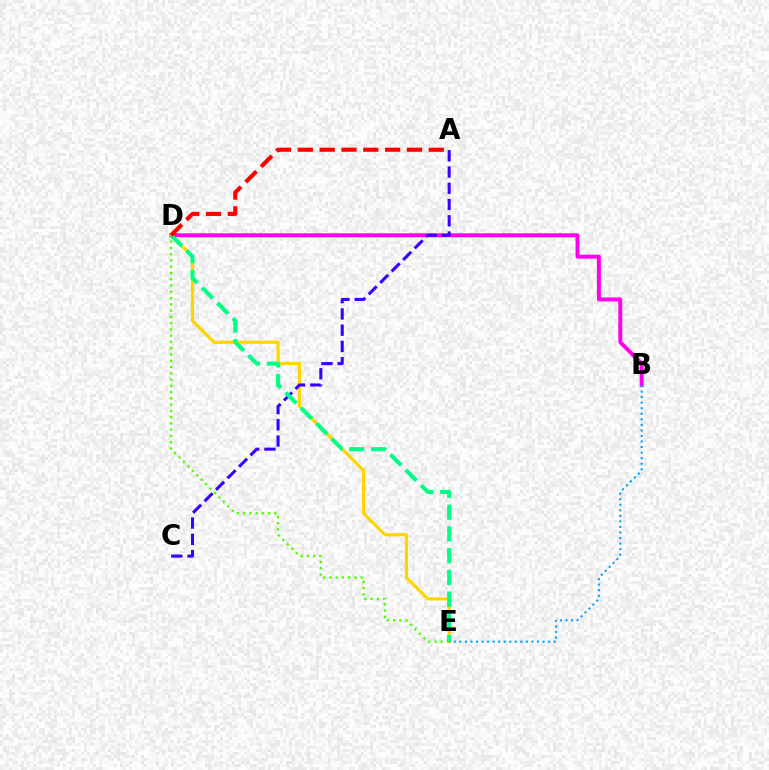{('D', 'E'): [{'color': '#4fff00', 'line_style': 'dotted', 'thickness': 1.7}, {'color': '#ffd500', 'line_style': 'solid', 'thickness': 2.31}, {'color': '#00ff86', 'line_style': 'dashed', 'thickness': 2.95}], ('B', 'D'): [{'color': '#ff00ed', 'line_style': 'solid', 'thickness': 2.84}], ('A', 'C'): [{'color': '#3700ff', 'line_style': 'dashed', 'thickness': 2.21}], ('B', 'E'): [{'color': '#009eff', 'line_style': 'dotted', 'thickness': 1.51}], ('A', 'D'): [{'color': '#ff0000', 'line_style': 'dashed', 'thickness': 2.96}]}